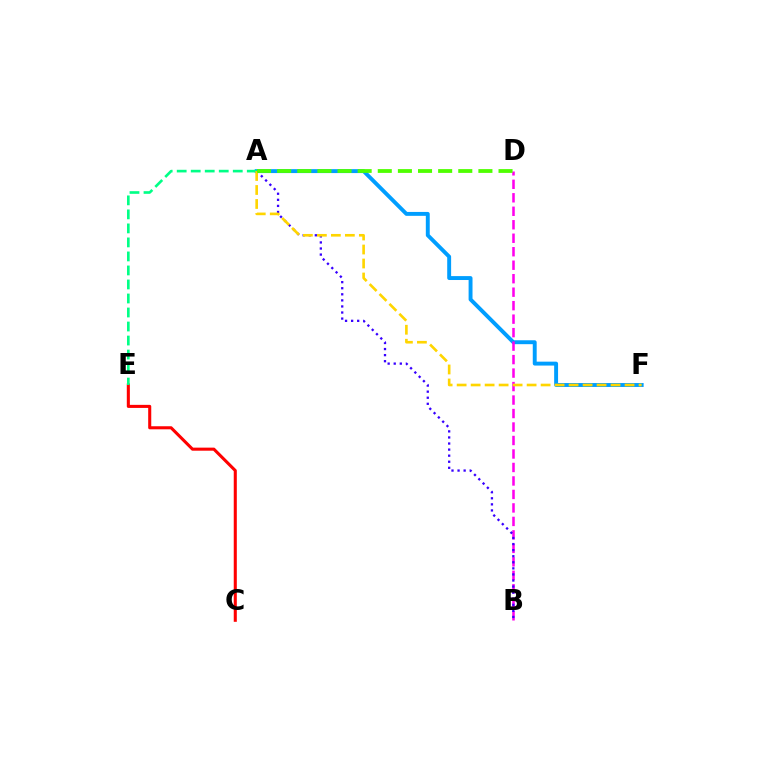{('A', 'F'): [{'color': '#009eff', 'line_style': 'solid', 'thickness': 2.82}, {'color': '#ffd500', 'line_style': 'dashed', 'thickness': 1.9}], ('C', 'E'): [{'color': '#ff0000', 'line_style': 'solid', 'thickness': 2.21}], ('A', 'E'): [{'color': '#00ff86', 'line_style': 'dashed', 'thickness': 1.9}], ('B', 'D'): [{'color': '#ff00ed', 'line_style': 'dashed', 'thickness': 1.83}], ('A', 'B'): [{'color': '#3700ff', 'line_style': 'dotted', 'thickness': 1.65}], ('A', 'D'): [{'color': '#4fff00', 'line_style': 'dashed', 'thickness': 2.73}]}